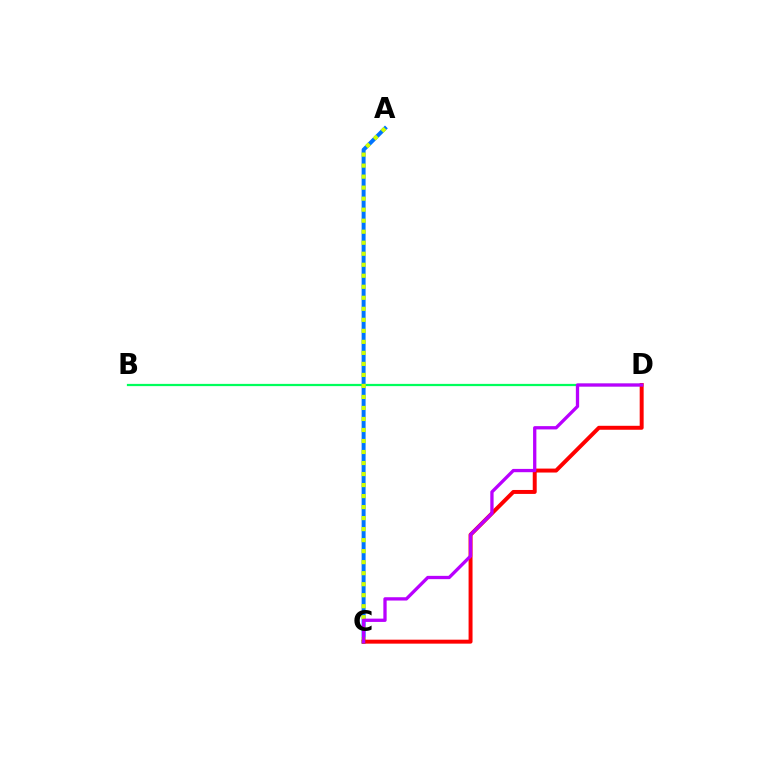{('A', 'C'): [{'color': '#0074ff', 'line_style': 'solid', 'thickness': 2.86}, {'color': '#d1ff00', 'line_style': 'dotted', 'thickness': 2.99}], ('B', 'D'): [{'color': '#00ff5c', 'line_style': 'solid', 'thickness': 1.61}], ('C', 'D'): [{'color': '#ff0000', 'line_style': 'solid', 'thickness': 2.85}, {'color': '#b900ff', 'line_style': 'solid', 'thickness': 2.37}]}